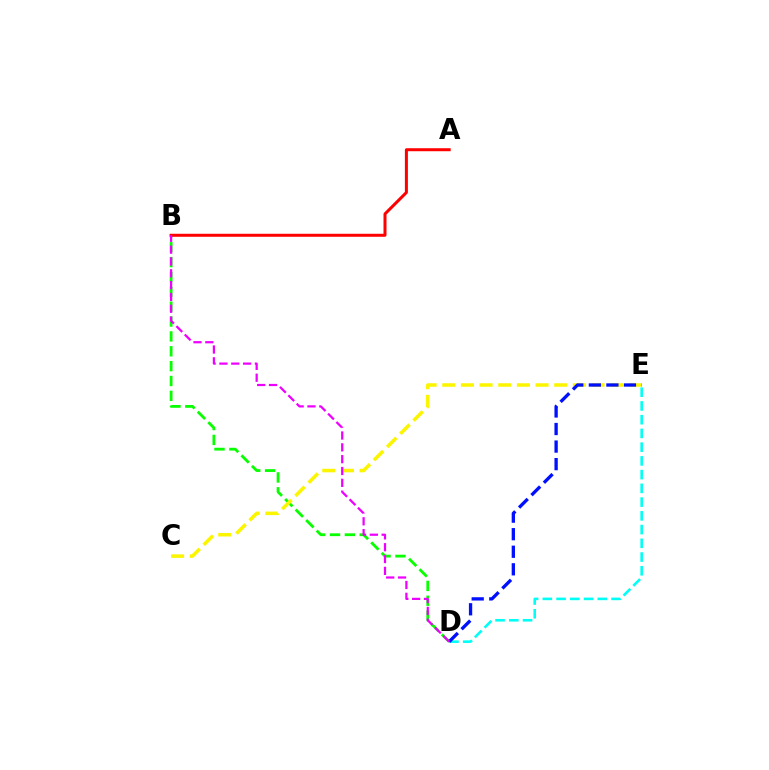{('B', 'D'): [{'color': '#08ff00', 'line_style': 'dashed', 'thickness': 2.02}, {'color': '#ee00ff', 'line_style': 'dashed', 'thickness': 1.61}], ('D', 'E'): [{'color': '#00fff6', 'line_style': 'dashed', 'thickness': 1.87}, {'color': '#0010ff', 'line_style': 'dashed', 'thickness': 2.39}], ('C', 'E'): [{'color': '#fcf500', 'line_style': 'dashed', 'thickness': 2.53}], ('A', 'B'): [{'color': '#ff0000', 'line_style': 'solid', 'thickness': 2.17}]}